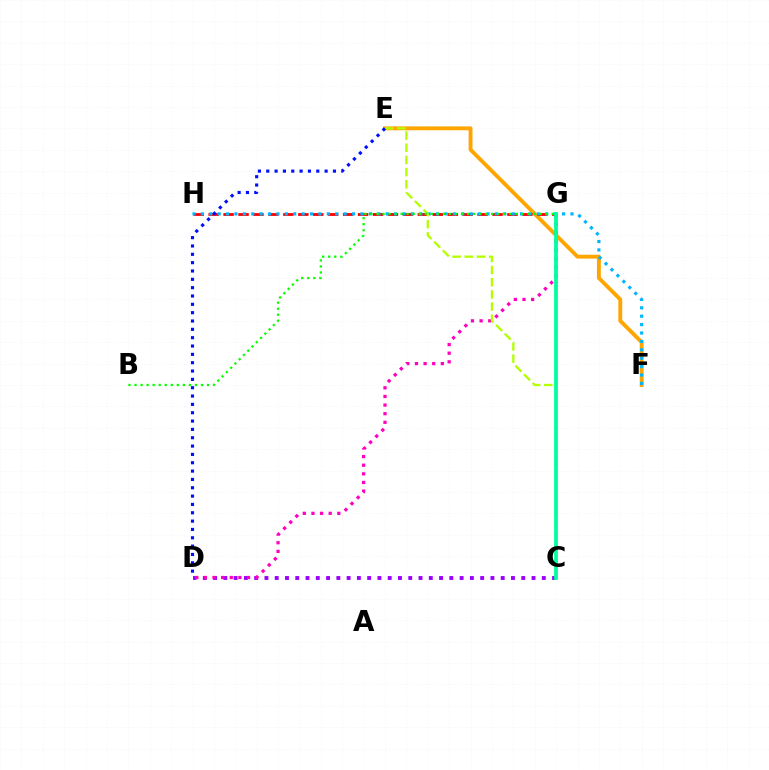{('E', 'F'): [{'color': '#ffa500', 'line_style': 'solid', 'thickness': 2.79}], ('C', 'D'): [{'color': '#9b00ff', 'line_style': 'dotted', 'thickness': 2.79}], ('G', 'H'): [{'color': '#ff0000', 'line_style': 'dashed', 'thickness': 2.03}], ('F', 'H'): [{'color': '#00b5ff', 'line_style': 'dotted', 'thickness': 2.28}], ('D', 'G'): [{'color': '#ff00bd', 'line_style': 'dotted', 'thickness': 2.34}], ('C', 'E'): [{'color': '#b3ff00', 'line_style': 'dashed', 'thickness': 1.66}], ('D', 'E'): [{'color': '#0010ff', 'line_style': 'dotted', 'thickness': 2.27}], ('B', 'G'): [{'color': '#08ff00', 'line_style': 'dotted', 'thickness': 1.64}], ('C', 'G'): [{'color': '#00ff9d', 'line_style': 'solid', 'thickness': 2.71}]}